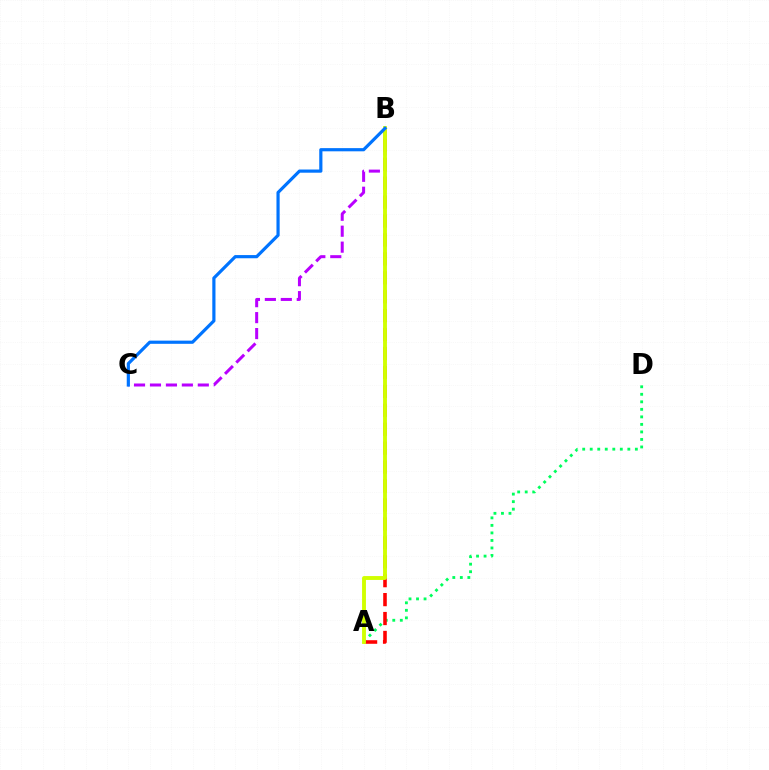{('A', 'D'): [{'color': '#00ff5c', 'line_style': 'dotted', 'thickness': 2.04}], ('A', 'B'): [{'color': '#ff0000', 'line_style': 'dashed', 'thickness': 2.57}, {'color': '#d1ff00', 'line_style': 'solid', 'thickness': 2.79}], ('B', 'C'): [{'color': '#b900ff', 'line_style': 'dashed', 'thickness': 2.17}, {'color': '#0074ff', 'line_style': 'solid', 'thickness': 2.29}]}